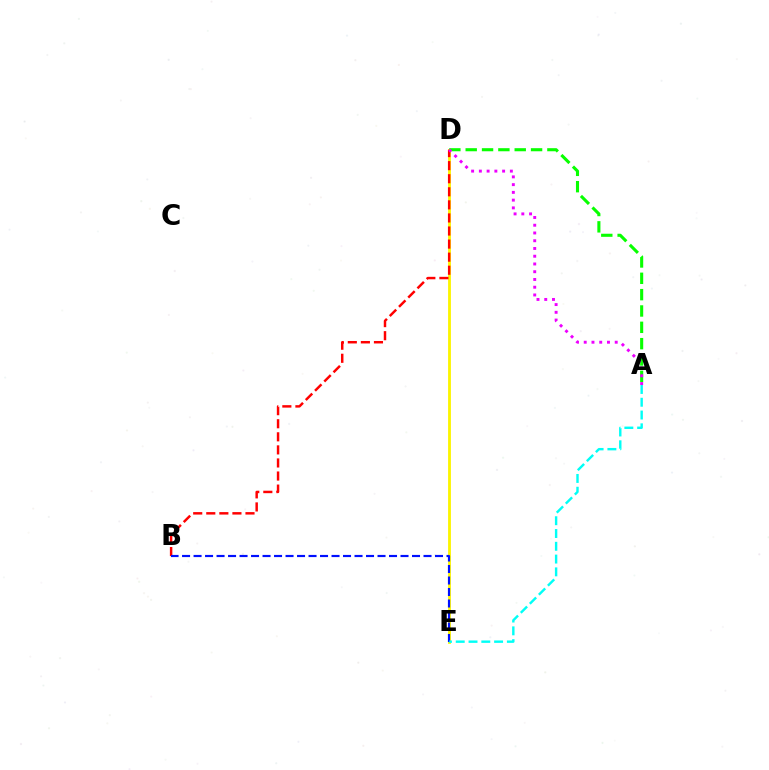{('D', 'E'): [{'color': '#fcf500', 'line_style': 'solid', 'thickness': 2.04}], ('B', 'D'): [{'color': '#ff0000', 'line_style': 'dashed', 'thickness': 1.78}], ('B', 'E'): [{'color': '#0010ff', 'line_style': 'dashed', 'thickness': 1.56}], ('A', 'D'): [{'color': '#08ff00', 'line_style': 'dashed', 'thickness': 2.22}, {'color': '#ee00ff', 'line_style': 'dotted', 'thickness': 2.11}], ('A', 'E'): [{'color': '#00fff6', 'line_style': 'dashed', 'thickness': 1.74}]}